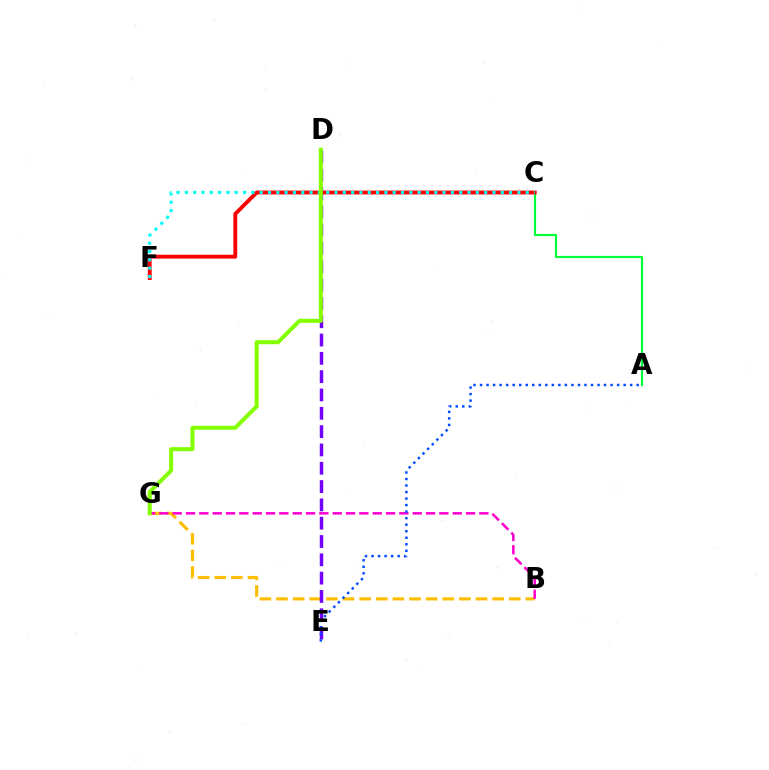{('A', 'C'): [{'color': '#00ff39', 'line_style': 'solid', 'thickness': 1.57}], ('B', 'G'): [{'color': '#ffbd00', 'line_style': 'dashed', 'thickness': 2.26}, {'color': '#ff00cf', 'line_style': 'dashed', 'thickness': 1.81}], ('D', 'E'): [{'color': '#7200ff', 'line_style': 'dashed', 'thickness': 2.49}], ('C', 'F'): [{'color': '#ff0000', 'line_style': 'solid', 'thickness': 2.78}, {'color': '#00fff6', 'line_style': 'dotted', 'thickness': 2.26}], ('D', 'G'): [{'color': '#84ff00', 'line_style': 'solid', 'thickness': 2.9}], ('A', 'E'): [{'color': '#004bff', 'line_style': 'dotted', 'thickness': 1.77}]}